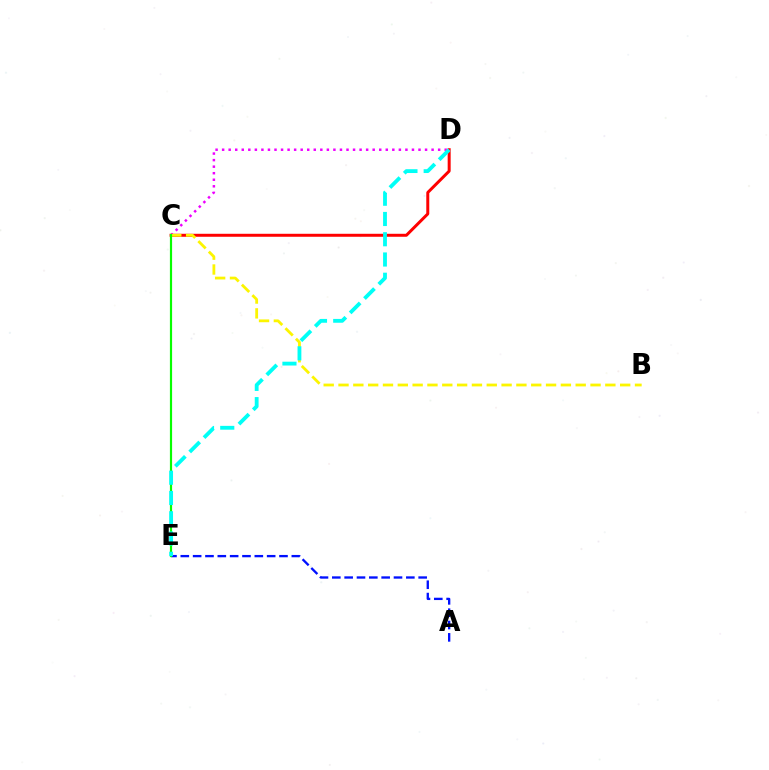{('C', 'D'): [{'color': '#ee00ff', 'line_style': 'dotted', 'thickness': 1.78}, {'color': '#ff0000', 'line_style': 'solid', 'thickness': 2.15}], ('A', 'E'): [{'color': '#0010ff', 'line_style': 'dashed', 'thickness': 1.68}], ('B', 'C'): [{'color': '#fcf500', 'line_style': 'dashed', 'thickness': 2.01}], ('C', 'E'): [{'color': '#08ff00', 'line_style': 'solid', 'thickness': 1.57}], ('D', 'E'): [{'color': '#00fff6', 'line_style': 'dashed', 'thickness': 2.75}]}